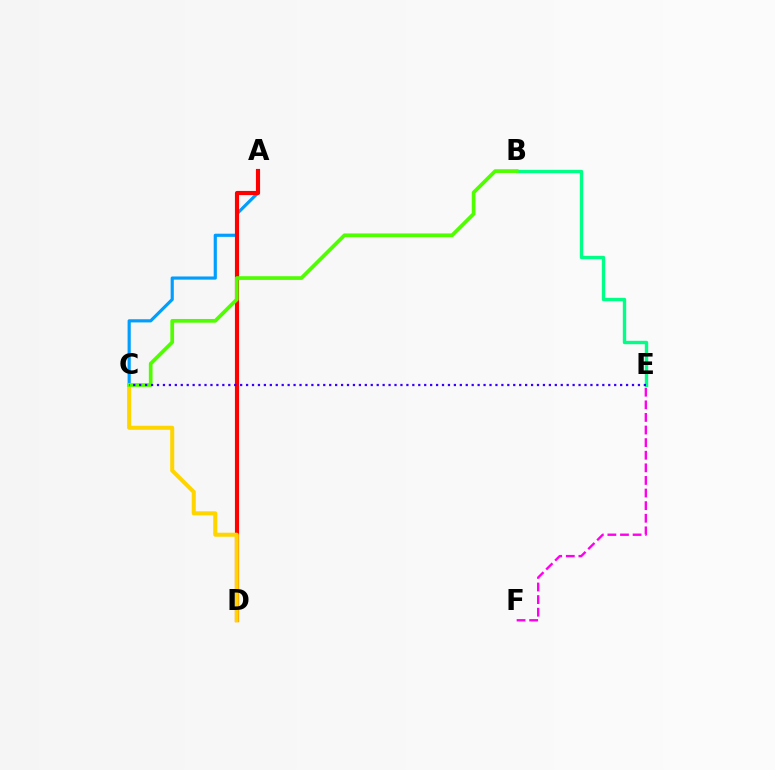{('A', 'C'): [{'color': '#009eff', 'line_style': 'solid', 'thickness': 2.28}], ('E', 'F'): [{'color': '#ff00ed', 'line_style': 'dashed', 'thickness': 1.71}], ('A', 'D'): [{'color': '#ff0000', 'line_style': 'solid', 'thickness': 2.99}], ('B', 'E'): [{'color': '#00ff86', 'line_style': 'solid', 'thickness': 2.43}], ('C', 'D'): [{'color': '#ffd500', 'line_style': 'solid', 'thickness': 2.91}], ('B', 'C'): [{'color': '#4fff00', 'line_style': 'solid', 'thickness': 2.67}], ('C', 'E'): [{'color': '#3700ff', 'line_style': 'dotted', 'thickness': 1.61}]}